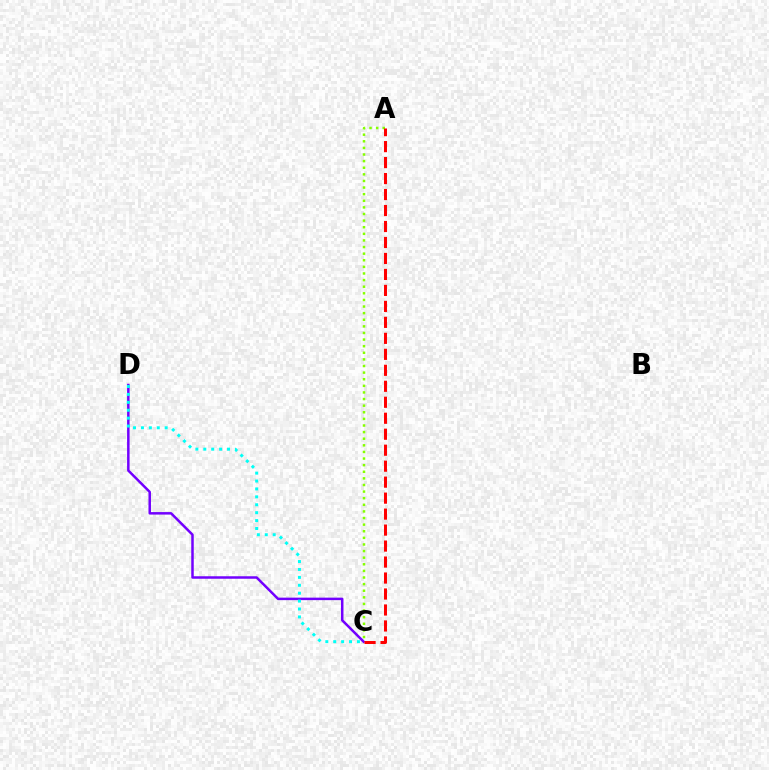{('A', 'C'): [{'color': '#84ff00', 'line_style': 'dotted', 'thickness': 1.8}, {'color': '#ff0000', 'line_style': 'dashed', 'thickness': 2.17}], ('C', 'D'): [{'color': '#7200ff', 'line_style': 'solid', 'thickness': 1.8}, {'color': '#00fff6', 'line_style': 'dotted', 'thickness': 2.15}]}